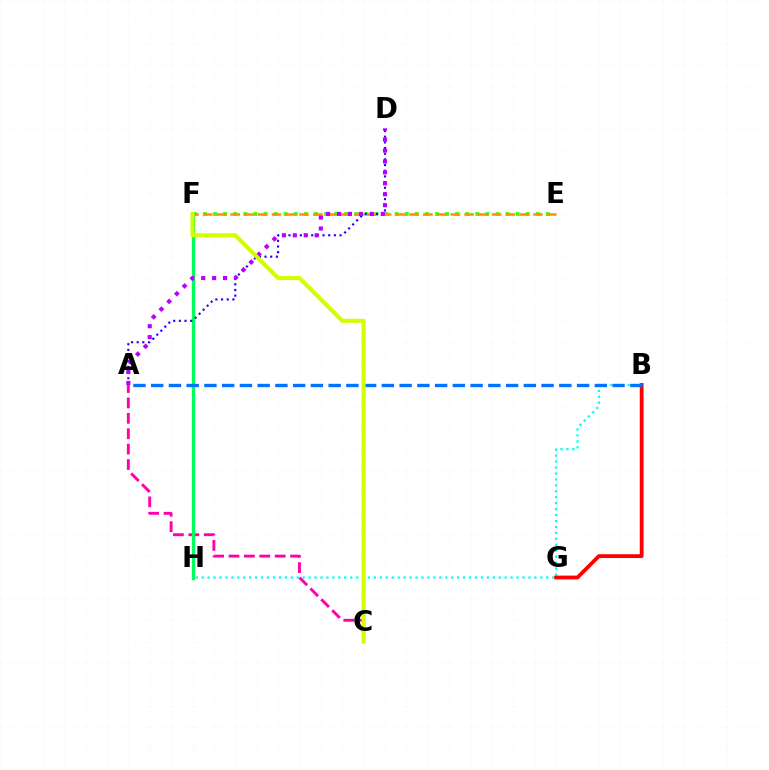{('E', 'F'): [{'color': '#3dff00', 'line_style': 'dotted', 'thickness': 2.74}, {'color': '#ff9400', 'line_style': 'dashed', 'thickness': 1.87}], ('B', 'H'): [{'color': '#00fff6', 'line_style': 'dotted', 'thickness': 1.61}], ('B', 'G'): [{'color': '#ff0000', 'line_style': 'solid', 'thickness': 2.74}], ('A', 'C'): [{'color': '#ff00ac', 'line_style': 'dashed', 'thickness': 2.09}], ('F', 'H'): [{'color': '#00ff5c', 'line_style': 'solid', 'thickness': 2.36}], ('A', 'D'): [{'color': '#2500ff', 'line_style': 'dotted', 'thickness': 1.54}, {'color': '#b900ff', 'line_style': 'dotted', 'thickness': 2.97}], ('A', 'B'): [{'color': '#0074ff', 'line_style': 'dashed', 'thickness': 2.41}], ('C', 'F'): [{'color': '#d1ff00', 'line_style': 'solid', 'thickness': 2.94}]}